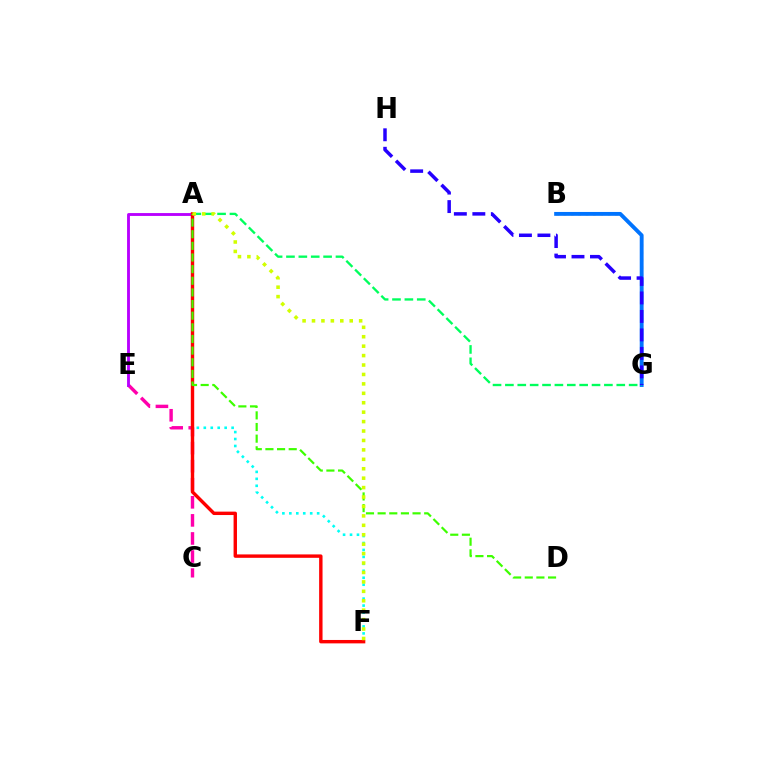{('C', 'E'): [{'color': '#ff00ac', 'line_style': 'dashed', 'thickness': 2.45}], ('B', 'G'): [{'color': '#ff9400', 'line_style': 'dotted', 'thickness': 2.0}, {'color': '#0074ff', 'line_style': 'solid', 'thickness': 2.78}], ('A', 'F'): [{'color': '#00fff6', 'line_style': 'dotted', 'thickness': 1.89}, {'color': '#ff0000', 'line_style': 'solid', 'thickness': 2.45}, {'color': '#d1ff00', 'line_style': 'dotted', 'thickness': 2.56}], ('A', 'G'): [{'color': '#00ff5c', 'line_style': 'dashed', 'thickness': 1.68}], ('A', 'E'): [{'color': '#b900ff', 'line_style': 'solid', 'thickness': 2.06}], ('G', 'H'): [{'color': '#2500ff', 'line_style': 'dashed', 'thickness': 2.51}], ('A', 'D'): [{'color': '#3dff00', 'line_style': 'dashed', 'thickness': 1.58}]}